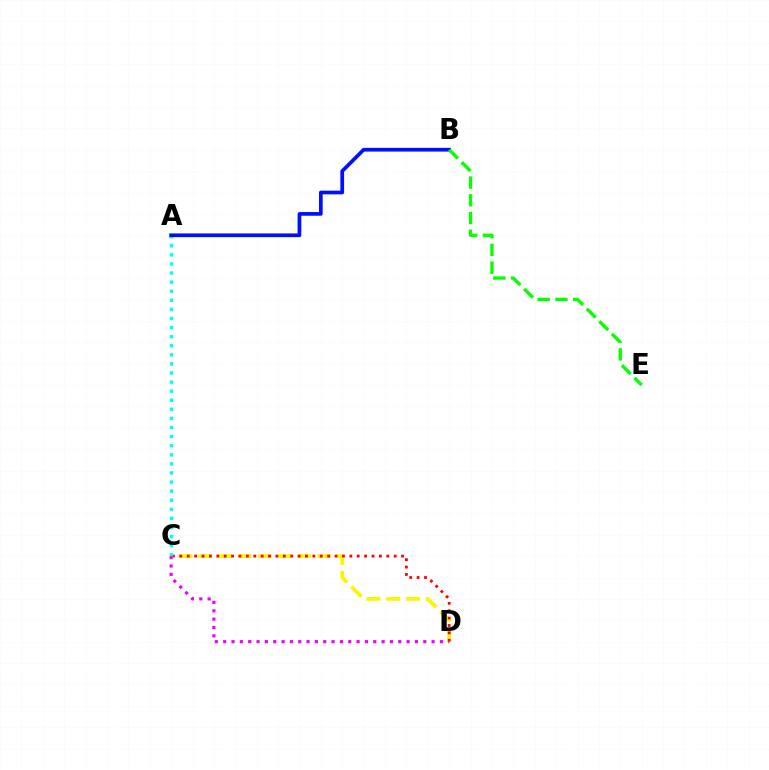{('C', 'D'): [{'color': '#fcf500', 'line_style': 'dashed', 'thickness': 2.69}, {'color': '#ff0000', 'line_style': 'dotted', 'thickness': 2.01}, {'color': '#ee00ff', 'line_style': 'dotted', 'thickness': 2.26}], ('A', 'C'): [{'color': '#00fff6', 'line_style': 'dotted', 'thickness': 2.47}], ('A', 'B'): [{'color': '#0010ff', 'line_style': 'solid', 'thickness': 2.67}], ('B', 'E'): [{'color': '#08ff00', 'line_style': 'dashed', 'thickness': 2.41}]}